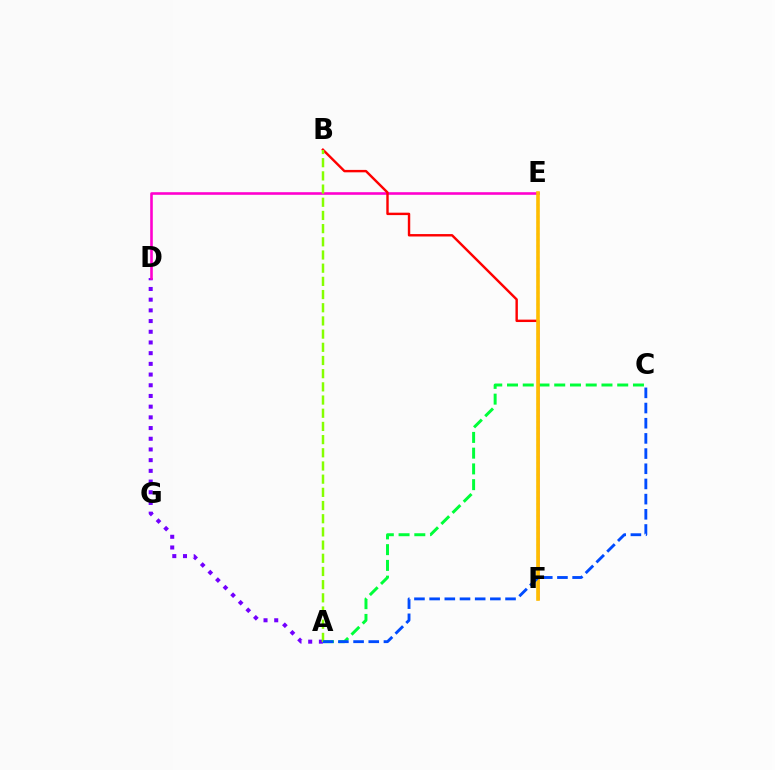{('A', 'D'): [{'color': '#7200ff', 'line_style': 'dotted', 'thickness': 2.91}], ('A', 'C'): [{'color': '#00ff39', 'line_style': 'dashed', 'thickness': 2.14}, {'color': '#004bff', 'line_style': 'dashed', 'thickness': 2.06}], ('E', 'F'): [{'color': '#00fff6', 'line_style': 'dotted', 'thickness': 1.59}, {'color': '#ffbd00', 'line_style': 'solid', 'thickness': 2.6}], ('D', 'E'): [{'color': '#ff00cf', 'line_style': 'solid', 'thickness': 1.87}], ('B', 'F'): [{'color': '#ff0000', 'line_style': 'solid', 'thickness': 1.74}], ('A', 'B'): [{'color': '#84ff00', 'line_style': 'dashed', 'thickness': 1.79}]}